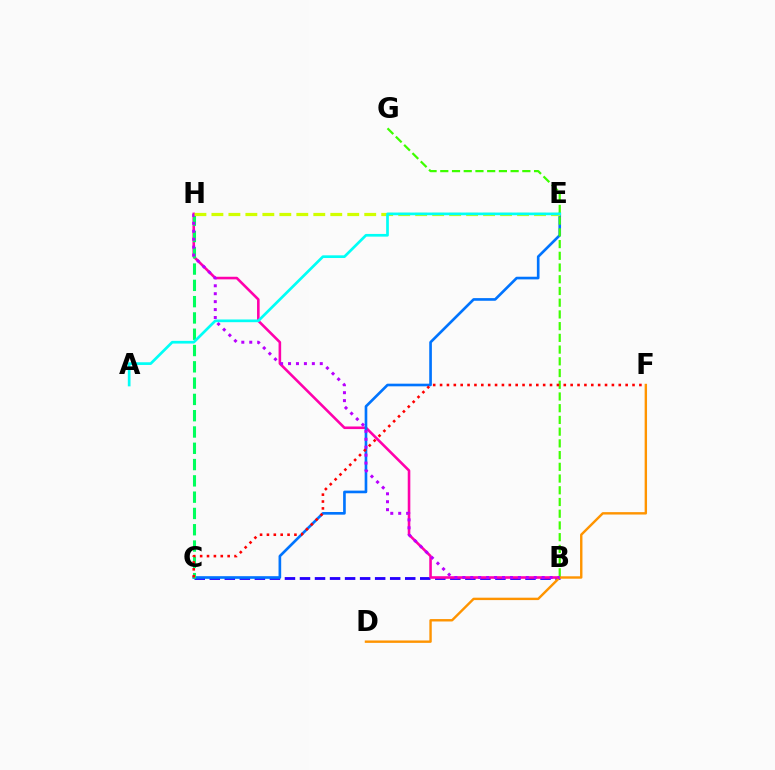{('B', 'C'): [{'color': '#2500ff', 'line_style': 'dashed', 'thickness': 2.04}], ('B', 'H'): [{'color': '#ff00ac', 'line_style': 'solid', 'thickness': 1.87}, {'color': '#b900ff', 'line_style': 'dotted', 'thickness': 2.16}], ('C', 'E'): [{'color': '#0074ff', 'line_style': 'solid', 'thickness': 1.91}], ('C', 'H'): [{'color': '#00ff5c', 'line_style': 'dashed', 'thickness': 2.21}], ('D', 'F'): [{'color': '#ff9400', 'line_style': 'solid', 'thickness': 1.73}], ('B', 'G'): [{'color': '#3dff00', 'line_style': 'dashed', 'thickness': 1.59}], ('E', 'H'): [{'color': '#d1ff00', 'line_style': 'dashed', 'thickness': 2.31}], ('C', 'F'): [{'color': '#ff0000', 'line_style': 'dotted', 'thickness': 1.87}], ('A', 'E'): [{'color': '#00fff6', 'line_style': 'solid', 'thickness': 1.94}]}